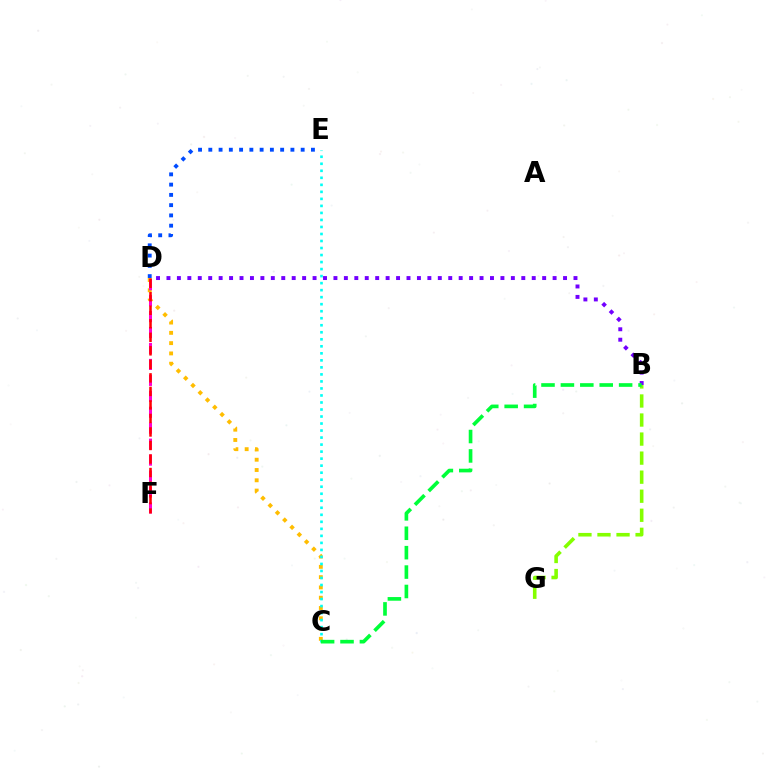{('C', 'D'): [{'color': '#ffbd00', 'line_style': 'dotted', 'thickness': 2.79}], ('D', 'E'): [{'color': '#004bff', 'line_style': 'dotted', 'thickness': 2.79}], ('B', 'G'): [{'color': '#84ff00', 'line_style': 'dashed', 'thickness': 2.59}], ('C', 'E'): [{'color': '#00fff6', 'line_style': 'dotted', 'thickness': 1.91}], ('B', 'D'): [{'color': '#7200ff', 'line_style': 'dotted', 'thickness': 2.84}], ('D', 'F'): [{'color': '#ff00cf', 'line_style': 'dashed', 'thickness': 2.17}, {'color': '#ff0000', 'line_style': 'dashed', 'thickness': 1.84}], ('B', 'C'): [{'color': '#00ff39', 'line_style': 'dashed', 'thickness': 2.64}]}